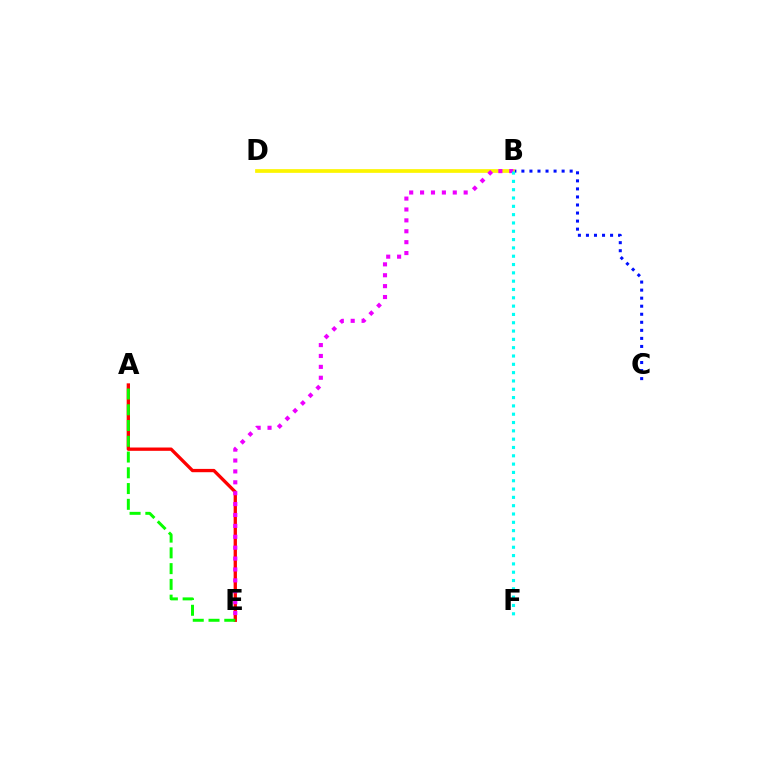{('B', 'C'): [{'color': '#0010ff', 'line_style': 'dotted', 'thickness': 2.19}], ('A', 'E'): [{'color': '#ff0000', 'line_style': 'solid', 'thickness': 2.38}, {'color': '#08ff00', 'line_style': 'dashed', 'thickness': 2.14}], ('B', 'D'): [{'color': '#fcf500', 'line_style': 'solid', 'thickness': 2.67}], ('B', 'E'): [{'color': '#ee00ff', 'line_style': 'dotted', 'thickness': 2.96}], ('B', 'F'): [{'color': '#00fff6', 'line_style': 'dotted', 'thickness': 2.26}]}